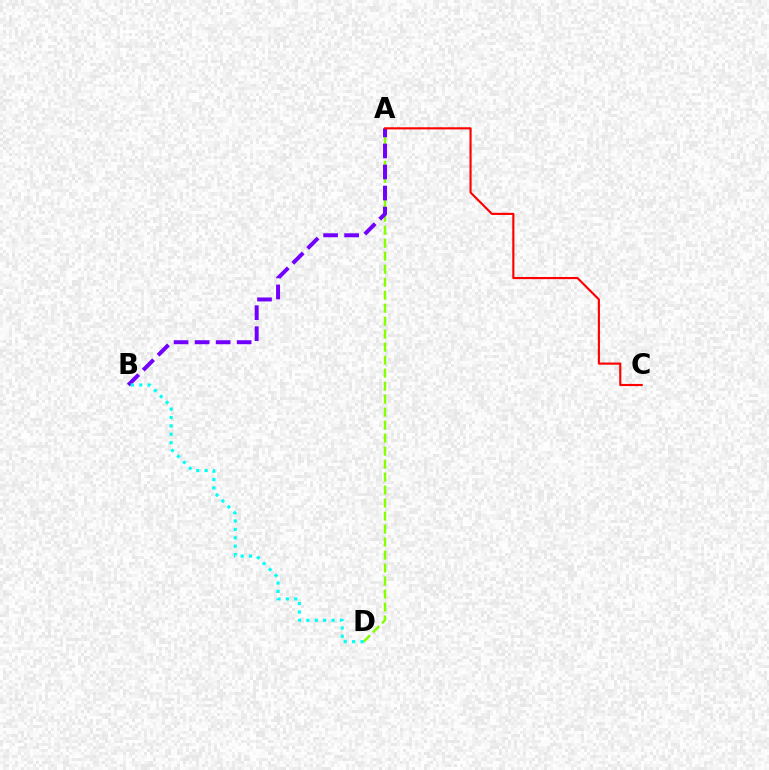{('A', 'D'): [{'color': '#84ff00', 'line_style': 'dashed', 'thickness': 1.77}], ('A', 'B'): [{'color': '#7200ff', 'line_style': 'dashed', 'thickness': 2.86}], ('B', 'D'): [{'color': '#00fff6', 'line_style': 'dotted', 'thickness': 2.28}], ('A', 'C'): [{'color': '#ff0000', 'line_style': 'solid', 'thickness': 1.54}]}